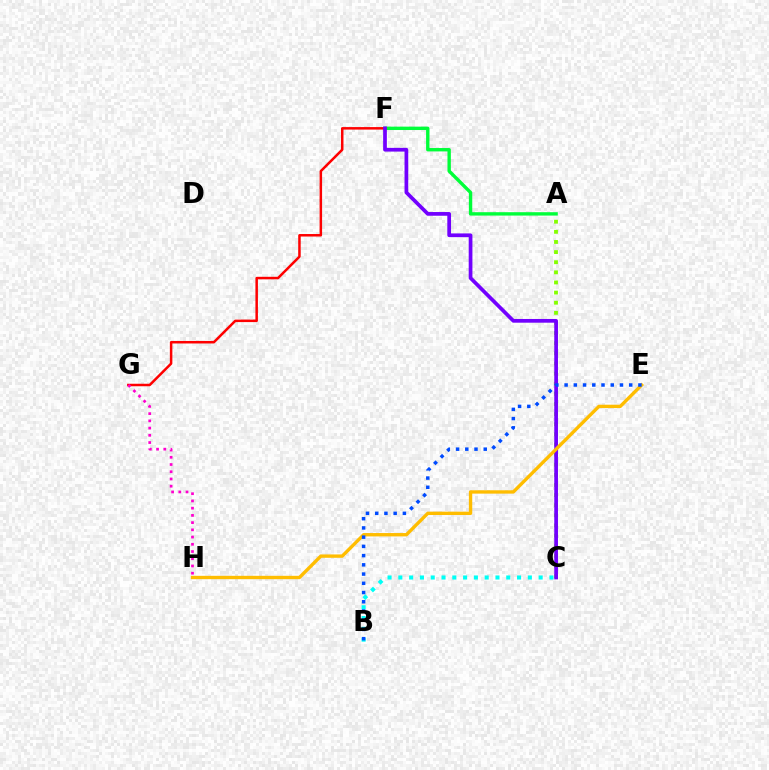{('A', 'C'): [{'color': '#84ff00', 'line_style': 'dotted', 'thickness': 2.75}], ('A', 'F'): [{'color': '#00ff39', 'line_style': 'solid', 'thickness': 2.43}], ('F', 'G'): [{'color': '#ff0000', 'line_style': 'solid', 'thickness': 1.8}], ('C', 'F'): [{'color': '#7200ff', 'line_style': 'solid', 'thickness': 2.68}], ('G', 'H'): [{'color': '#ff00cf', 'line_style': 'dotted', 'thickness': 1.96}], ('E', 'H'): [{'color': '#ffbd00', 'line_style': 'solid', 'thickness': 2.42}], ('B', 'C'): [{'color': '#00fff6', 'line_style': 'dotted', 'thickness': 2.93}], ('B', 'E'): [{'color': '#004bff', 'line_style': 'dotted', 'thickness': 2.51}]}